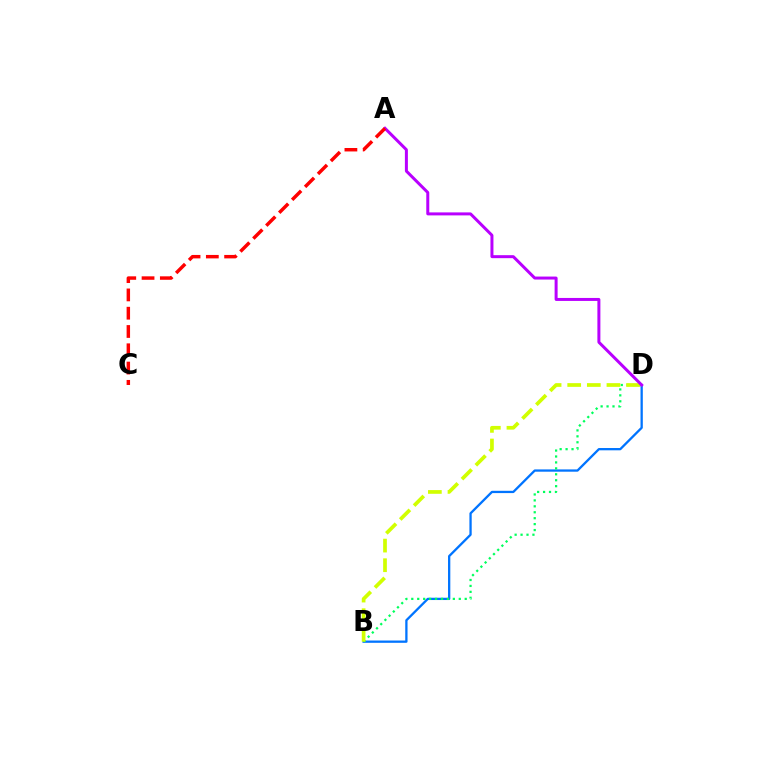{('B', 'D'): [{'color': '#0074ff', 'line_style': 'solid', 'thickness': 1.65}, {'color': '#00ff5c', 'line_style': 'dotted', 'thickness': 1.61}, {'color': '#d1ff00', 'line_style': 'dashed', 'thickness': 2.66}], ('A', 'D'): [{'color': '#b900ff', 'line_style': 'solid', 'thickness': 2.15}], ('A', 'C'): [{'color': '#ff0000', 'line_style': 'dashed', 'thickness': 2.48}]}